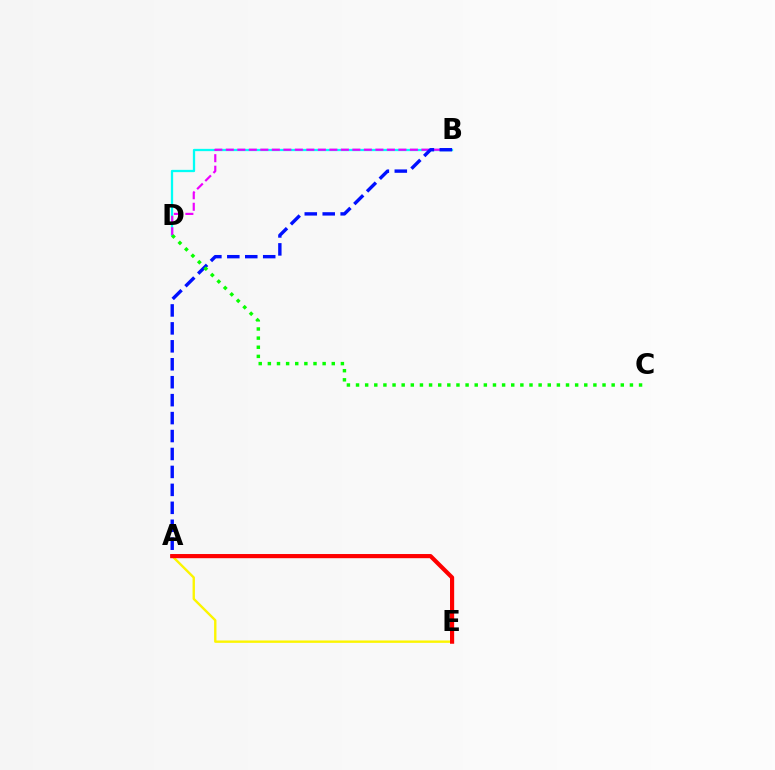{('A', 'E'): [{'color': '#fcf500', 'line_style': 'solid', 'thickness': 1.71}, {'color': '#ff0000', 'line_style': 'solid', 'thickness': 3.0}], ('B', 'D'): [{'color': '#00fff6', 'line_style': 'solid', 'thickness': 1.65}, {'color': '#ee00ff', 'line_style': 'dashed', 'thickness': 1.56}], ('A', 'B'): [{'color': '#0010ff', 'line_style': 'dashed', 'thickness': 2.44}], ('C', 'D'): [{'color': '#08ff00', 'line_style': 'dotted', 'thickness': 2.48}]}